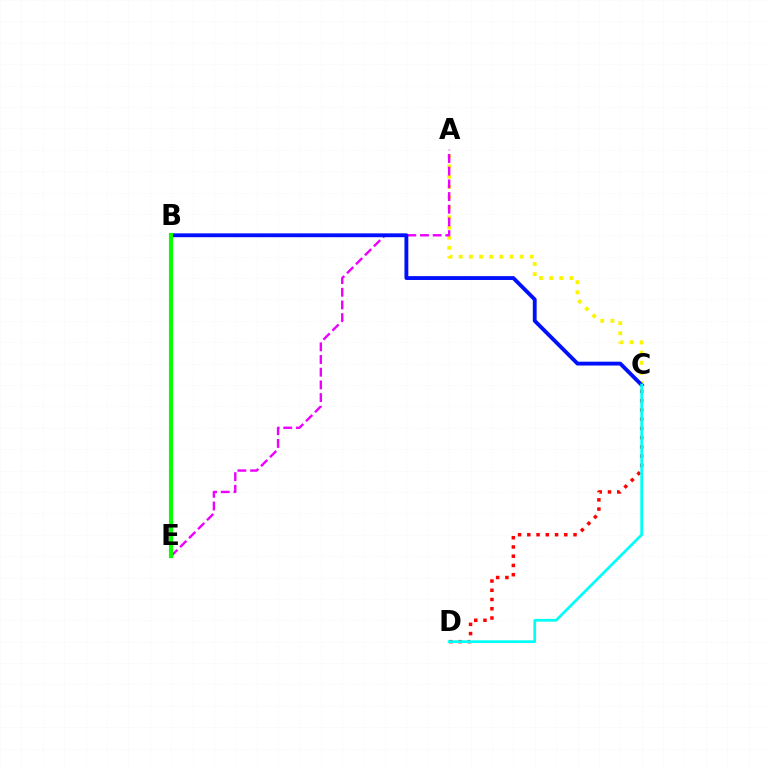{('C', 'D'): [{'color': '#ff0000', 'line_style': 'dotted', 'thickness': 2.51}, {'color': '#00fff6', 'line_style': 'solid', 'thickness': 1.96}], ('A', 'C'): [{'color': '#fcf500', 'line_style': 'dotted', 'thickness': 2.76}], ('A', 'E'): [{'color': '#ee00ff', 'line_style': 'dashed', 'thickness': 1.72}], ('B', 'C'): [{'color': '#0010ff', 'line_style': 'solid', 'thickness': 2.77}], ('B', 'E'): [{'color': '#08ff00', 'line_style': 'solid', 'thickness': 2.97}]}